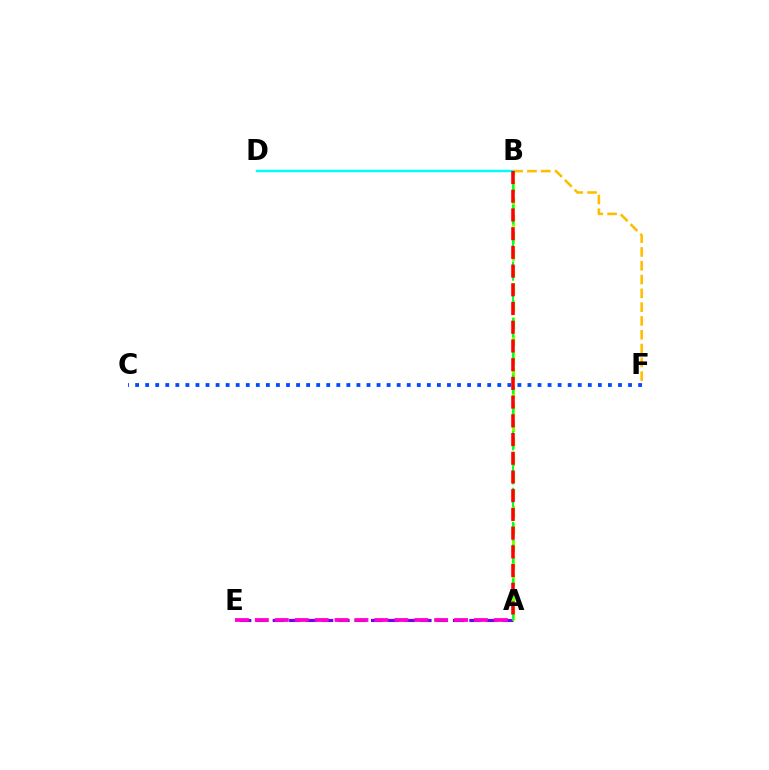{('A', 'E'): [{'color': '#7200ff', 'line_style': 'dashed', 'thickness': 2.23}, {'color': '#ff00cf', 'line_style': 'dashed', 'thickness': 2.71}], ('C', 'F'): [{'color': '#004bff', 'line_style': 'dotted', 'thickness': 2.73}], ('A', 'B'): [{'color': '#84ff00', 'line_style': 'dashed', 'thickness': 2.33}, {'color': '#00ff39', 'line_style': 'dashed', 'thickness': 1.54}, {'color': '#ff0000', 'line_style': 'dashed', 'thickness': 2.54}], ('B', 'F'): [{'color': '#ffbd00', 'line_style': 'dashed', 'thickness': 1.87}], ('B', 'D'): [{'color': '#00fff6', 'line_style': 'solid', 'thickness': 1.75}]}